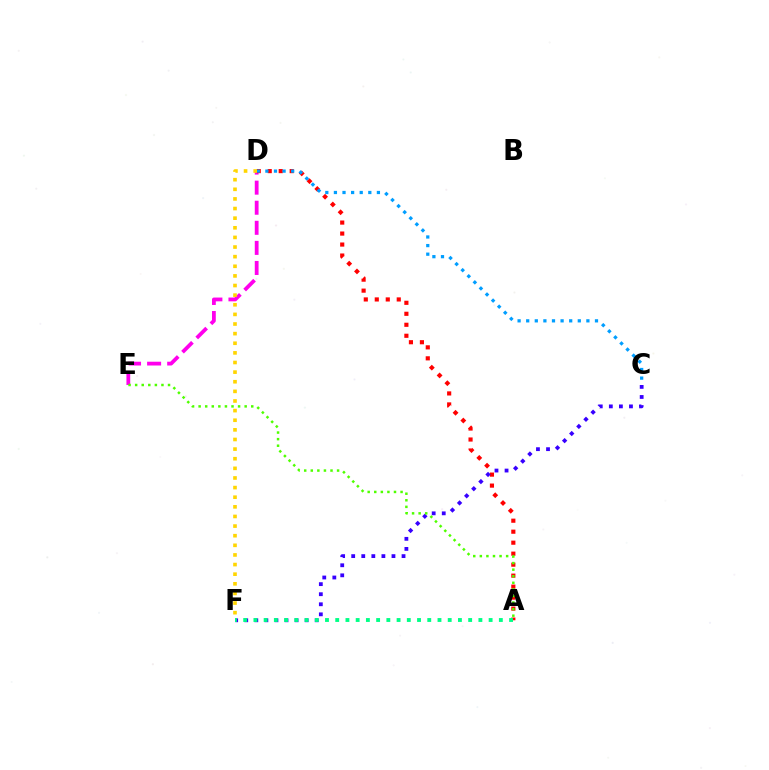{('D', 'E'): [{'color': '#ff00ed', 'line_style': 'dashed', 'thickness': 2.73}], ('A', 'D'): [{'color': '#ff0000', 'line_style': 'dotted', 'thickness': 2.99}], ('C', 'D'): [{'color': '#009eff', 'line_style': 'dotted', 'thickness': 2.34}], ('C', 'F'): [{'color': '#3700ff', 'line_style': 'dotted', 'thickness': 2.73}], ('A', 'F'): [{'color': '#00ff86', 'line_style': 'dotted', 'thickness': 2.78}], ('A', 'E'): [{'color': '#4fff00', 'line_style': 'dotted', 'thickness': 1.79}], ('D', 'F'): [{'color': '#ffd500', 'line_style': 'dotted', 'thickness': 2.61}]}